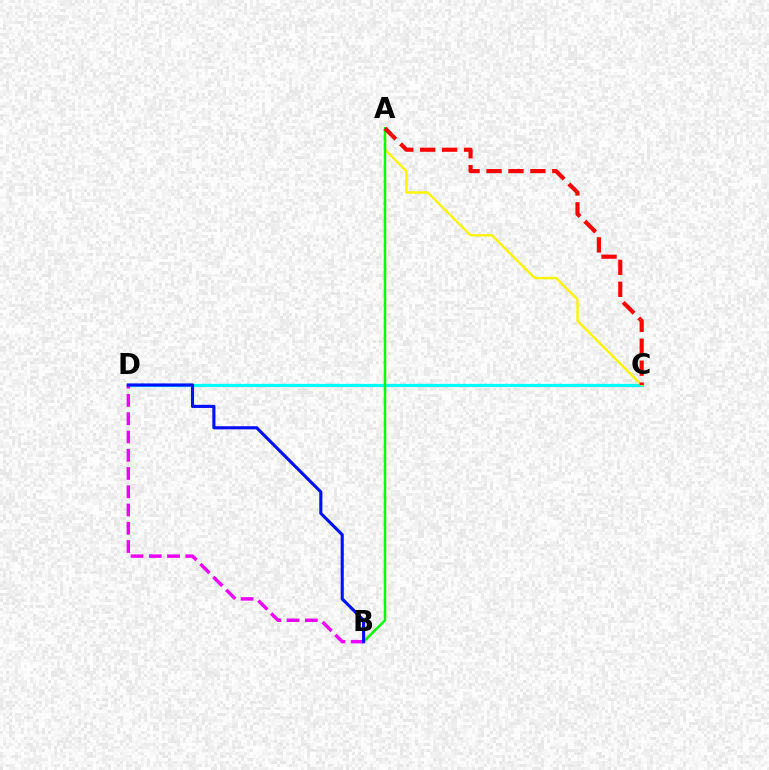{('C', 'D'): [{'color': '#00fff6', 'line_style': 'solid', 'thickness': 2.33}], ('A', 'C'): [{'color': '#fcf500', 'line_style': 'solid', 'thickness': 1.74}, {'color': '#ff0000', 'line_style': 'dashed', 'thickness': 2.98}], ('B', 'D'): [{'color': '#ee00ff', 'line_style': 'dashed', 'thickness': 2.48}, {'color': '#0010ff', 'line_style': 'solid', 'thickness': 2.25}], ('A', 'B'): [{'color': '#08ff00', 'line_style': 'solid', 'thickness': 1.81}]}